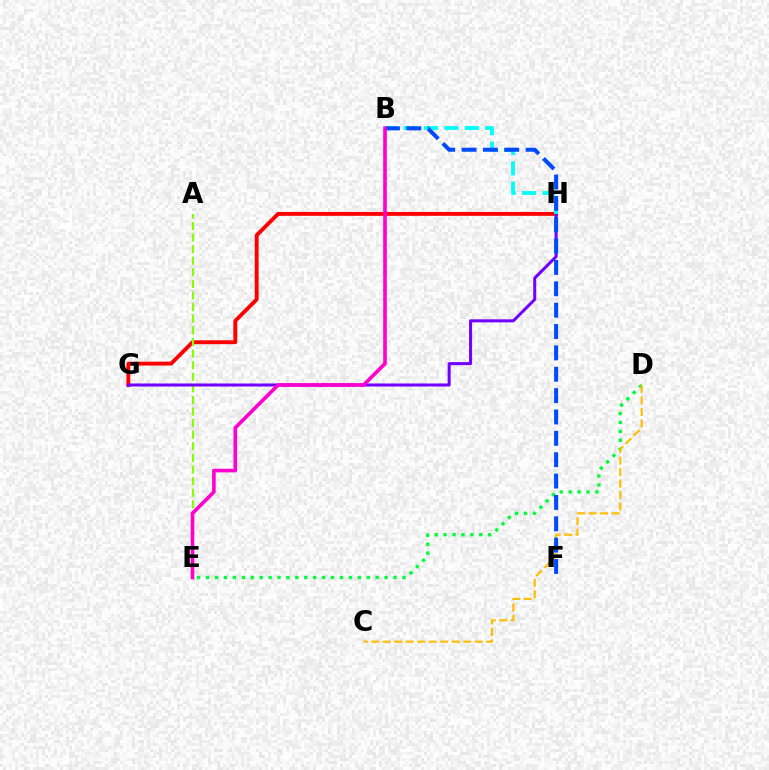{('G', 'H'): [{'color': '#ff0000', 'line_style': 'solid', 'thickness': 2.79}, {'color': '#7200ff', 'line_style': 'solid', 'thickness': 2.18}], ('D', 'E'): [{'color': '#00ff39', 'line_style': 'dotted', 'thickness': 2.42}], ('A', 'E'): [{'color': '#84ff00', 'line_style': 'dashed', 'thickness': 1.58}], ('B', 'H'): [{'color': '#00fff6', 'line_style': 'dashed', 'thickness': 2.77}], ('C', 'D'): [{'color': '#ffbd00', 'line_style': 'dashed', 'thickness': 1.56}], ('B', 'F'): [{'color': '#004bff', 'line_style': 'dashed', 'thickness': 2.9}], ('B', 'E'): [{'color': '#ff00cf', 'line_style': 'solid', 'thickness': 2.61}]}